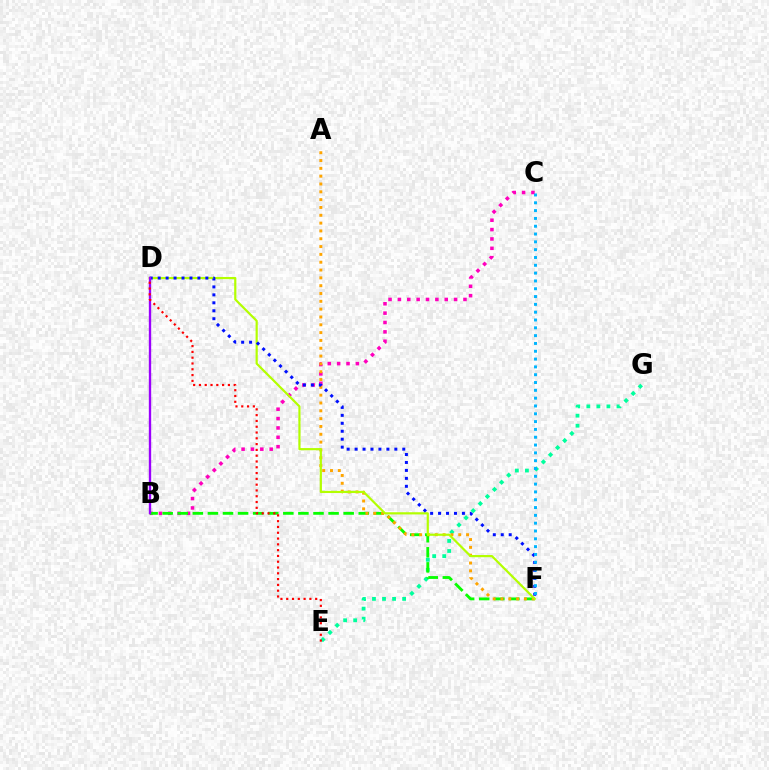{('B', 'C'): [{'color': '#ff00bd', 'line_style': 'dotted', 'thickness': 2.54}], ('E', 'G'): [{'color': '#00ff9d', 'line_style': 'dotted', 'thickness': 2.73}], ('B', 'F'): [{'color': '#08ff00', 'line_style': 'dashed', 'thickness': 2.05}], ('A', 'F'): [{'color': '#ffa500', 'line_style': 'dotted', 'thickness': 2.13}], ('D', 'F'): [{'color': '#b3ff00', 'line_style': 'solid', 'thickness': 1.57}, {'color': '#0010ff', 'line_style': 'dotted', 'thickness': 2.16}], ('B', 'D'): [{'color': '#9b00ff', 'line_style': 'solid', 'thickness': 1.7}], ('D', 'E'): [{'color': '#ff0000', 'line_style': 'dotted', 'thickness': 1.57}], ('C', 'F'): [{'color': '#00b5ff', 'line_style': 'dotted', 'thickness': 2.12}]}